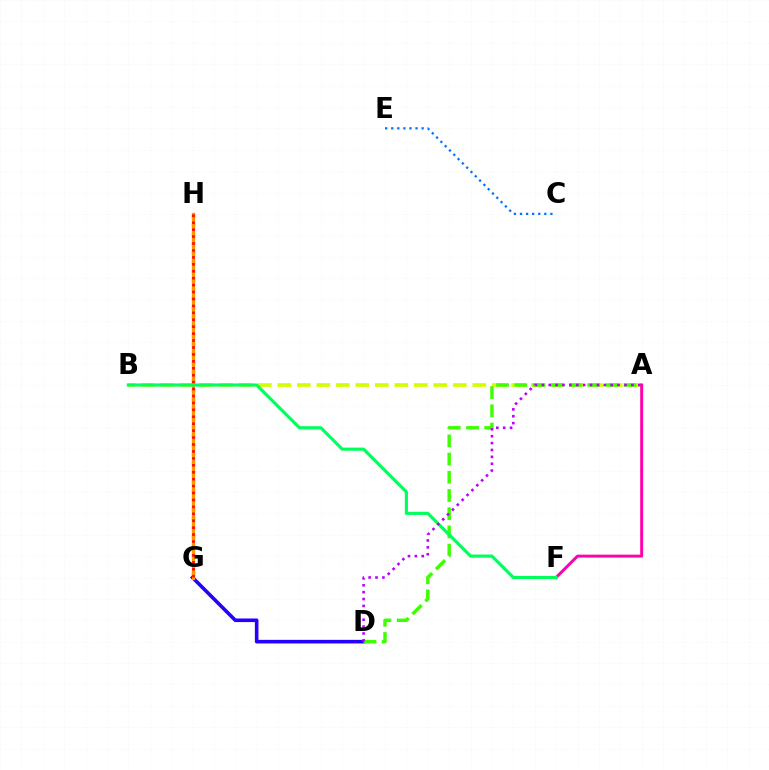{('D', 'G'): [{'color': '#2500ff', 'line_style': 'solid', 'thickness': 2.6}], ('G', 'H'): [{'color': '#00fff6', 'line_style': 'dotted', 'thickness': 2.49}, {'color': '#ff9400', 'line_style': 'solid', 'thickness': 2.36}, {'color': '#ff0000', 'line_style': 'dotted', 'thickness': 1.88}], ('A', 'B'): [{'color': '#d1ff00', 'line_style': 'dashed', 'thickness': 2.65}], ('A', 'D'): [{'color': '#3dff00', 'line_style': 'dashed', 'thickness': 2.47}, {'color': '#b900ff', 'line_style': 'dotted', 'thickness': 1.87}], ('A', 'F'): [{'color': '#ff00ac', 'line_style': 'solid', 'thickness': 2.11}], ('C', 'E'): [{'color': '#0074ff', 'line_style': 'dotted', 'thickness': 1.65}], ('B', 'F'): [{'color': '#00ff5c', 'line_style': 'solid', 'thickness': 2.26}]}